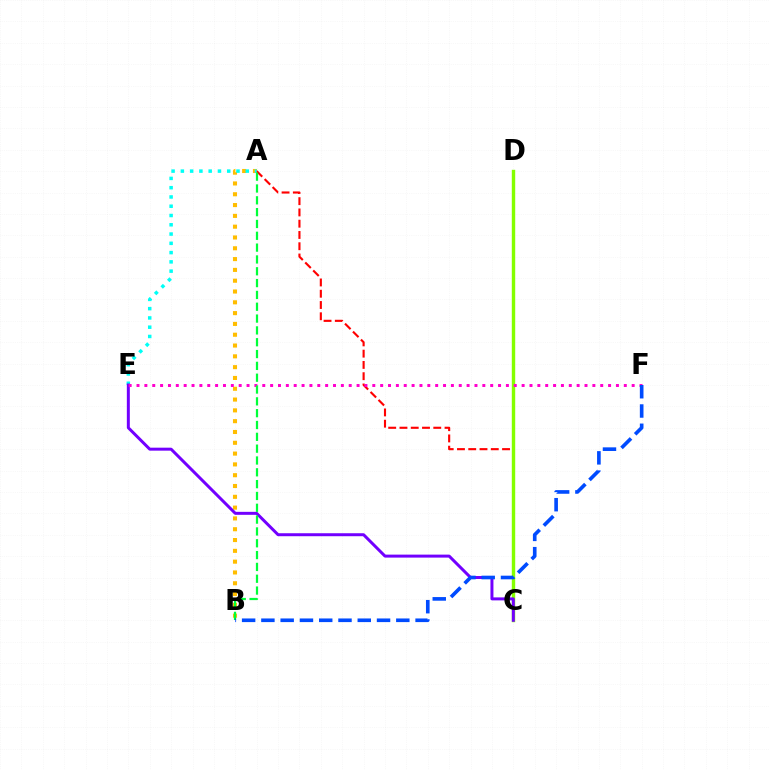{('A', 'B'): [{'color': '#ffbd00', 'line_style': 'dotted', 'thickness': 2.94}, {'color': '#00ff39', 'line_style': 'dashed', 'thickness': 1.61}], ('A', 'C'): [{'color': '#ff0000', 'line_style': 'dashed', 'thickness': 1.53}], ('C', 'D'): [{'color': '#84ff00', 'line_style': 'solid', 'thickness': 2.45}], ('A', 'E'): [{'color': '#00fff6', 'line_style': 'dotted', 'thickness': 2.52}], ('C', 'E'): [{'color': '#7200ff', 'line_style': 'solid', 'thickness': 2.15}], ('E', 'F'): [{'color': '#ff00cf', 'line_style': 'dotted', 'thickness': 2.14}], ('B', 'F'): [{'color': '#004bff', 'line_style': 'dashed', 'thickness': 2.62}]}